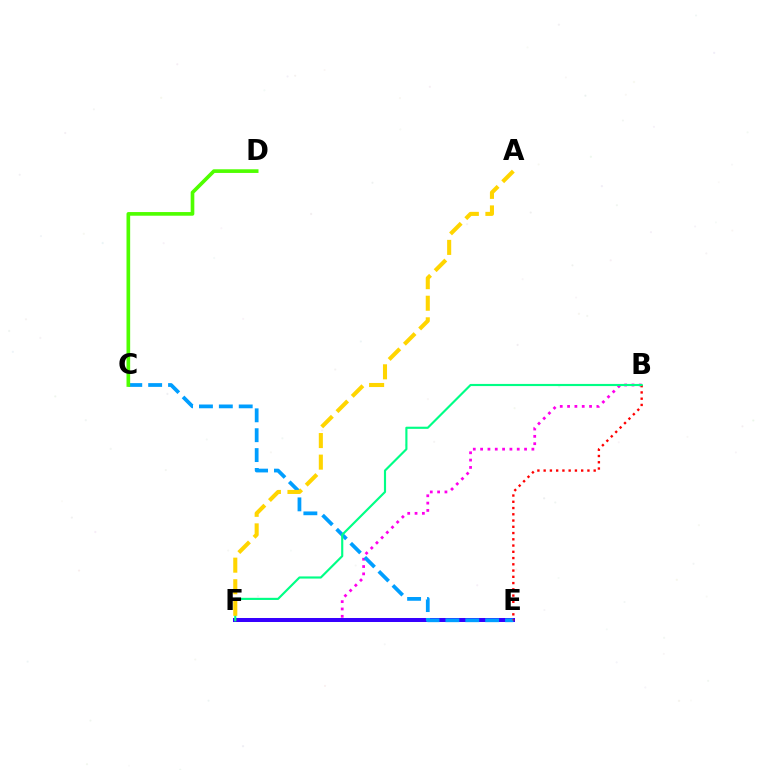{('B', 'F'): [{'color': '#ff00ed', 'line_style': 'dotted', 'thickness': 1.99}, {'color': '#00ff86', 'line_style': 'solid', 'thickness': 1.54}], ('E', 'F'): [{'color': '#3700ff', 'line_style': 'solid', 'thickness': 2.89}], ('C', 'E'): [{'color': '#009eff', 'line_style': 'dashed', 'thickness': 2.7}], ('B', 'E'): [{'color': '#ff0000', 'line_style': 'dotted', 'thickness': 1.7}], ('C', 'D'): [{'color': '#4fff00', 'line_style': 'solid', 'thickness': 2.63}], ('A', 'F'): [{'color': '#ffd500', 'line_style': 'dashed', 'thickness': 2.93}]}